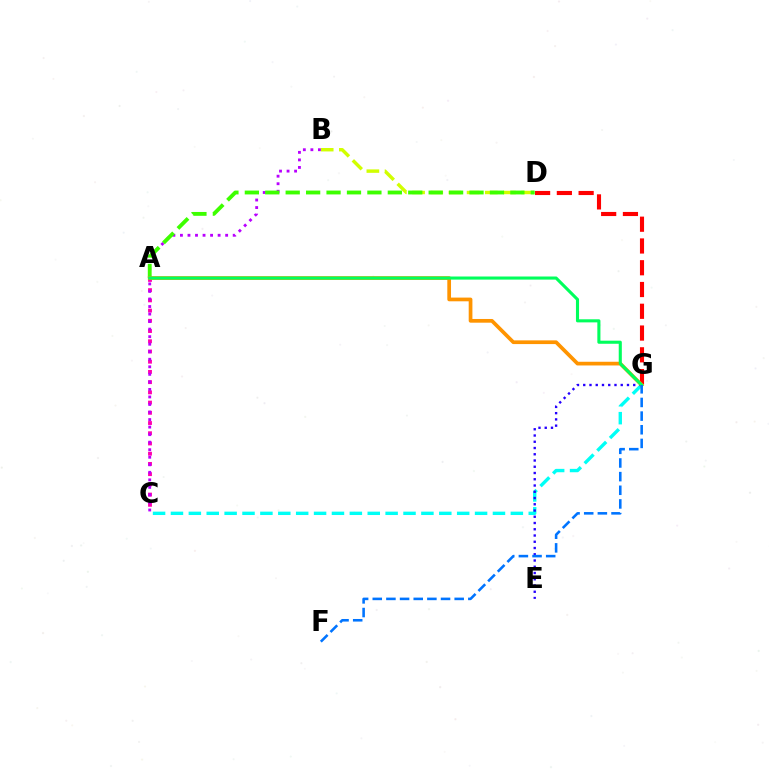{('B', 'D'): [{'color': '#d1ff00', 'line_style': 'dashed', 'thickness': 2.47}], ('D', 'G'): [{'color': '#ff0000', 'line_style': 'dashed', 'thickness': 2.96}], ('A', 'C'): [{'color': '#ff00ac', 'line_style': 'dotted', 'thickness': 2.78}], ('C', 'G'): [{'color': '#00fff6', 'line_style': 'dashed', 'thickness': 2.43}], ('B', 'C'): [{'color': '#b900ff', 'line_style': 'dotted', 'thickness': 2.05}], ('E', 'G'): [{'color': '#2500ff', 'line_style': 'dotted', 'thickness': 1.7}], ('A', 'D'): [{'color': '#3dff00', 'line_style': 'dashed', 'thickness': 2.77}], ('A', 'G'): [{'color': '#ff9400', 'line_style': 'solid', 'thickness': 2.67}, {'color': '#00ff5c', 'line_style': 'solid', 'thickness': 2.23}], ('F', 'G'): [{'color': '#0074ff', 'line_style': 'dashed', 'thickness': 1.85}]}